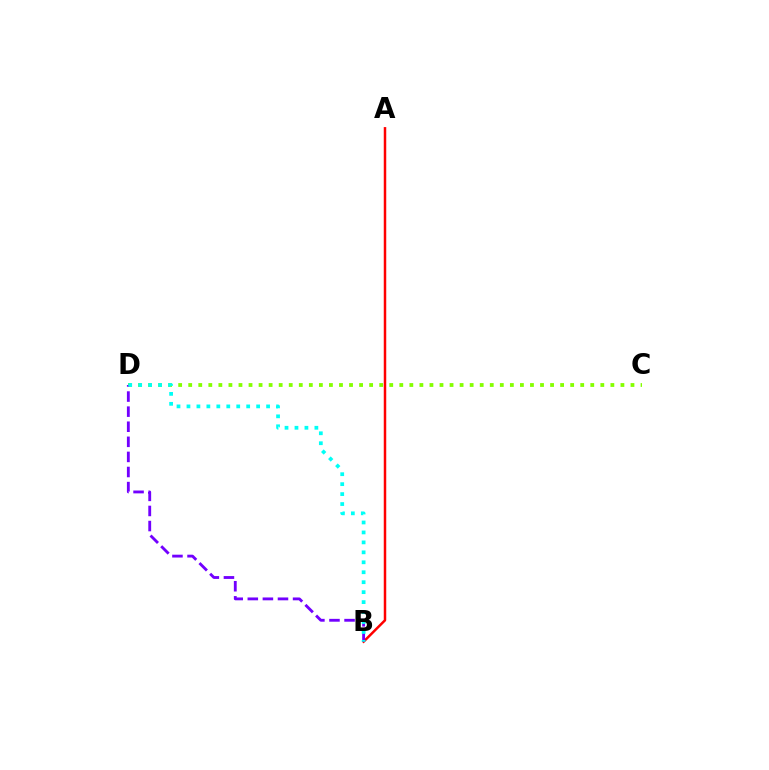{('C', 'D'): [{'color': '#84ff00', 'line_style': 'dotted', 'thickness': 2.73}], ('A', 'B'): [{'color': '#ff0000', 'line_style': 'solid', 'thickness': 1.79}], ('B', 'D'): [{'color': '#7200ff', 'line_style': 'dashed', 'thickness': 2.05}, {'color': '#00fff6', 'line_style': 'dotted', 'thickness': 2.7}]}